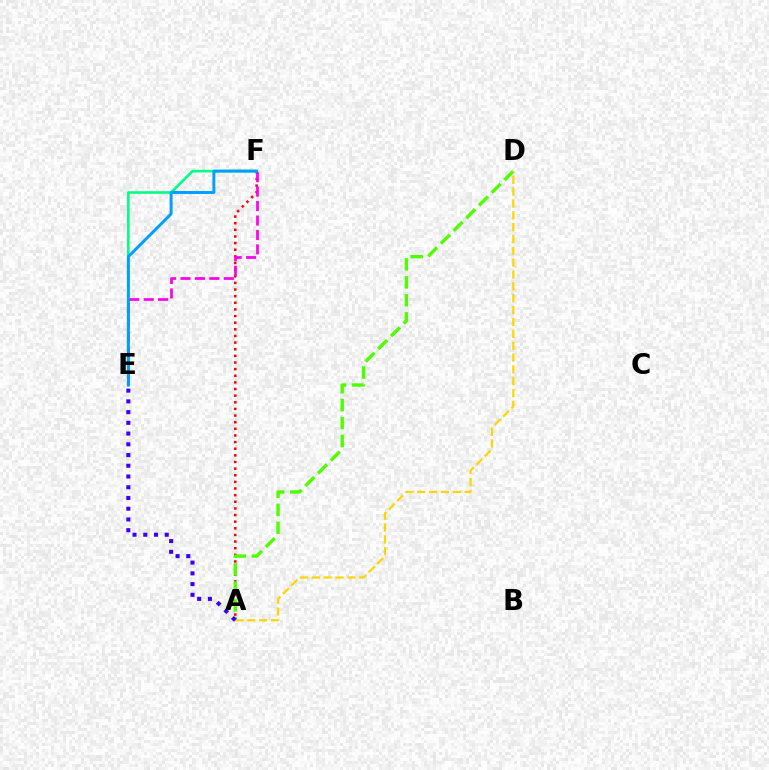{('E', 'F'): [{'color': '#00ff86', 'line_style': 'solid', 'thickness': 1.89}, {'color': '#ff00ed', 'line_style': 'dashed', 'thickness': 1.96}, {'color': '#009eff', 'line_style': 'solid', 'thickness': 2.12}], ('A', 'F'): [{'color': '#ff0000', 'line_style': 'dotted', 'thickness': 1.8}], ('A', 'D'): [{'color': '#4fff00', 'line_style': 'dashed', 'thickness': 2.44}, {'color': '#ffd500', 'line_style': 'dashed', 'thickness': 1.61}], ('A', 'E'): [{'color': '#3700ff', 'line_style': 'dotted', 'thickness': 2.92}]}